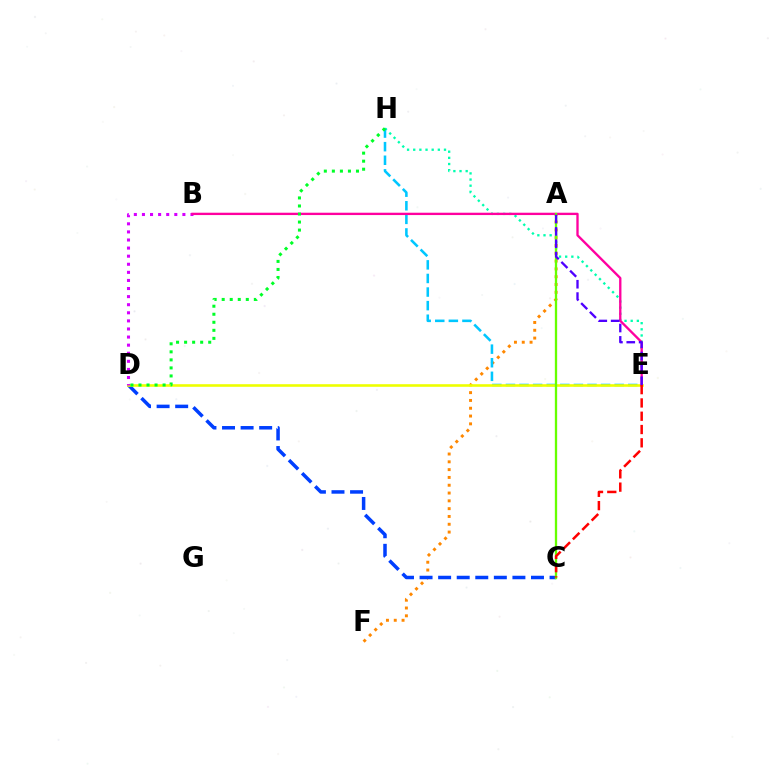{('E', 'H'): [{'color': '#00ffaf', 'line_style': 'dotted', 'thickness': 1.67}, {'color': '#00c7ff', 'line_style': 'dashed', 'thickness': 1.85}], ('A', 'F'): [{'color': '#ff8800', 'line_style': 'dotted', 'thickness': 2.12}], ('C', 'D'): [{'color': '#003fff', 'line_style': 'dashed', 'thickness': 2.52}], ('D', 'E'): [{'color': '#eeff00', 'line_style': 'solid', 'thickness': 1.87}], ('B', 'D'): [{'color': '#d600ff', 'line_style': 'dotted', 'thickness': 2.2}], ('B', 'E'): [{'color': '#ff00a0', 'line_style': 'solid', 'thickness': 1.68}], ('A', 'C'): [{'color': '#66ff00', 'line_style': 'solid', 'thickness': 1.66}], ('C', 'E'): [{'color': '#ff0000', 'line_style': 'dashed', 'thickness': 1.81}], ('D', 'H'): [{'color': '#00ff27', 'line_style': 'dotted', 'thickness': 2.18}], ('A', 'E'): [{'color': '#4f00ff', 'line_style': 'dashed', 'thickness': 1.68}]}